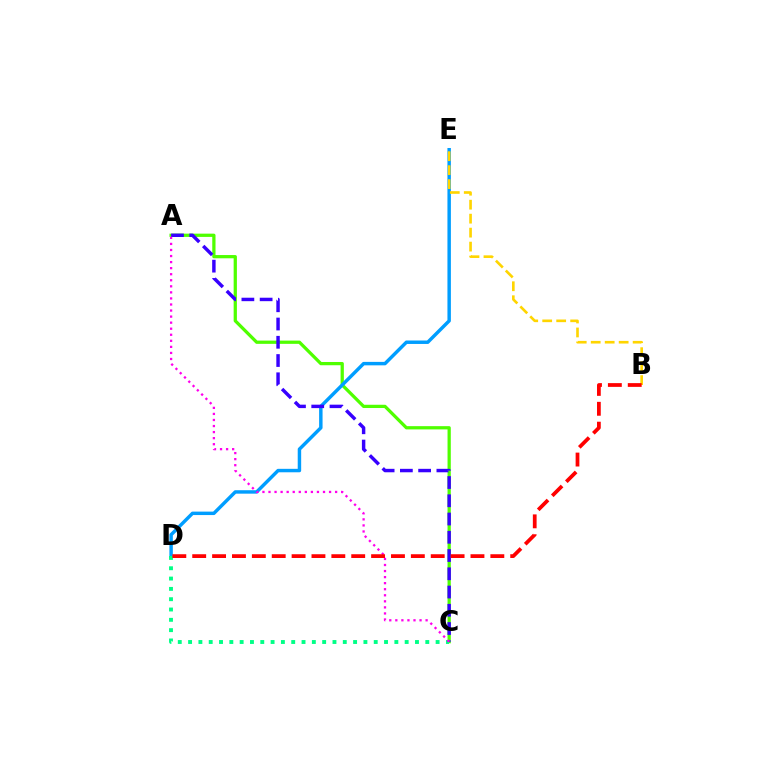{('A', 'C'): [{'color': '#4fff00', 'line_style': 'solid', 'thickness': 2.34}, {'color': '#3700ff', 'line_style': 'dashed', 'thickness': 2.48}, {'color': '#ff00ed', 'line_style': 'dotted', 'thickness': 1.65}], ('D', 'E'): [{'color': '#009eff', 'line_style': 'solid', 'thickness': 2.48}], ('C', 'D'): [{'color': '#00ff86', 'line_style': 'dotted', 'thickness': 2.8}], ('B', 'E'): [{'color': '#ffd500', 'line_style': 'dashed', 'thickness': 1.9}], ('B', 'D'): [{'color': '#ff0000', 'line_style': 'dashed', 'thickness': 2.7}]}